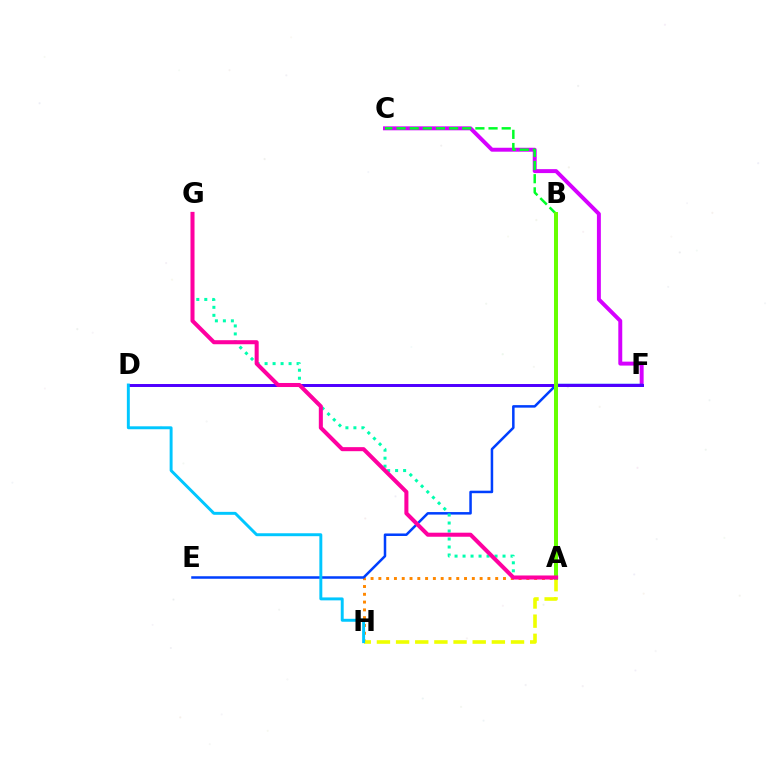{('A', 'H'): [{'color': '#ff8800', 'line_style': 'dotted', 'thickness': 2.12}, {'color': '#eeff00', 'line_style': 'dashed', 'thickness': 2.6}], ('C', 'F'): [{'color': '#d600ff', 'line_style': 'solid', 'thickness': 2.84}], ('E', 'F'): [{'color': '#003fff', 'line_style': 'solid', 'thickness': 1.81}], ('D', 'F'): [{'color': '#4f00ff', 'line_style': 'solid', 'thickness': 2.14}], ('B', 'C'): [{'color': '#00ff27', 'line_style': 'dashed', 'thickness': 1.79}], ('A', 'B'): [{'color': '#ff0000', 'line_style': 'dotted', 'thickness': 1.78}, {'color': '#66ff00', 'line_style': 'solid', 'thickness': 2.86}], ('A', 'G'): [{'color': '#00ffaf', 'line_style': 'dotted', 'thickness': 2.17}, {'color': '#ff00a0', 'line_style': 'solid', 'thickness': 2.91}], ('D', 'H'): [{'color': '#00c7ff', 'line_style': 'solid', 'thickness': 2.12}]}